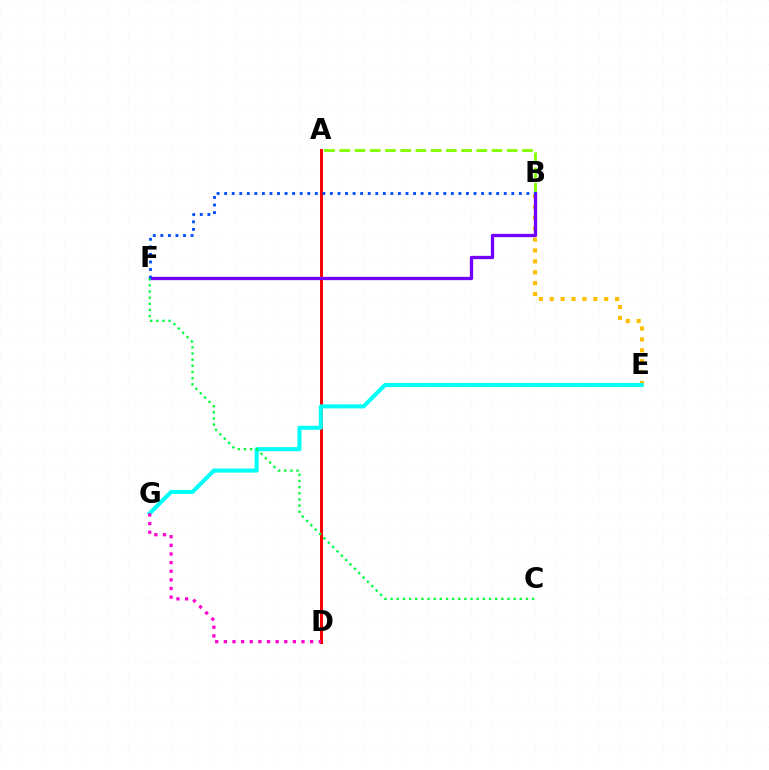{('A', 'D'): [{'color': '#ff0000', 'line_style': 'solid', 'thickness': 2.16}], ('B', 'E'): [{'color': '#ffbd00', 'line_style': 'dotted', 'thickness': 2.96}], ('A', 'B'): [{'color': '#84ff00', 'line_style': 'dashed', 'thickness': 2.07}], ('E', 'G'): [{'color': '#00fff6', 'line_style': 'solid', 'thickness': 2.94}], ('B', 'F'): [{'color': '#7200ff', 'line_style': 'solid', 'thickness': 2.37}, {'color': '#004bff', 'line_style': 'dotted', 'thickness': 2.05}], ('D', 'G'): [{'color': '#ff00cf', 'line_style': 'dotted', 'thickness': 2.34}], ('C', 'F'): [{'color': '#00ff39', 'line_style': 'dotted', 'thickness': 1.67}]}